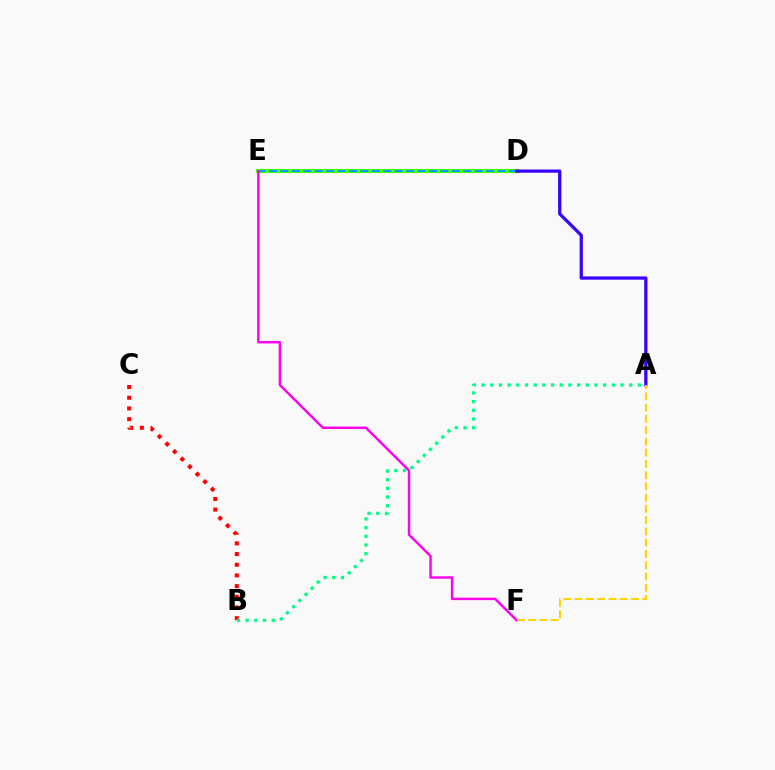{('D', 'E'): [{'color': '#4fff00', 'line_style': 'solid', 'thickness': 2.97}, {'color': '#009eff', 'line_style': 'dashed', 'thickness': 1.55}], ('A', 'D'): [{'color': '#3700ff', 'line_style': 'solid', 'thickness': 2.33}], ('E', 'F'): [{'color': '#ff00ed', 'line_style': 'solid', 'thickness': 1.75}], ('B', 'C'): [{'color': '#ff0000', 'line_style': 'dotted', 'thickness': 2.9}], ('A', 'B'): [{'color': '#00ff86', 'line_style': 'dotted', 'thickness': 2.36}], ('A', 'F'): [{'color': '#ffd500', 'line_style': 'dashed', 'thickness': 1.53}]}